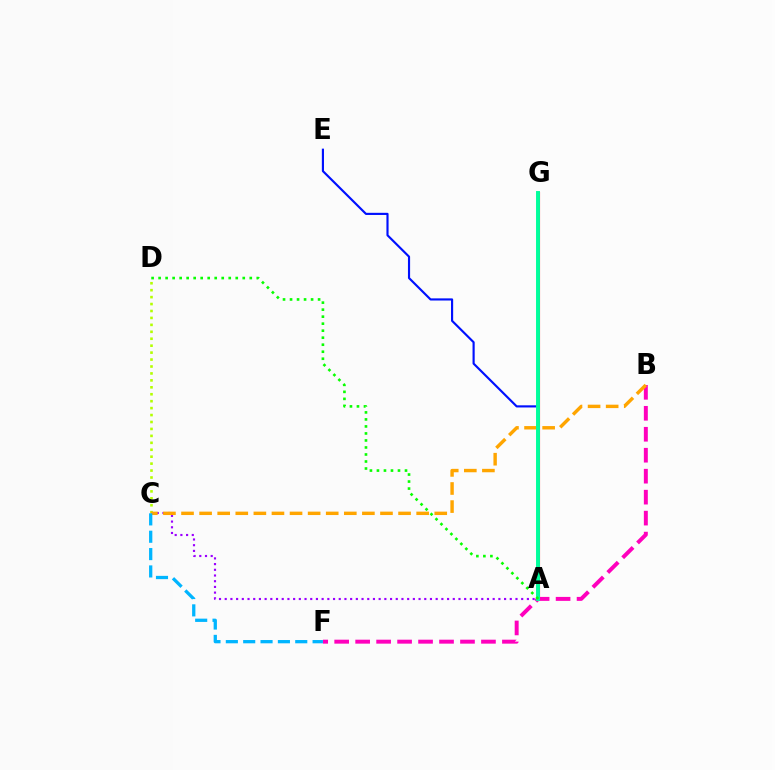{('A', 'C'): [{'color': '#9b00ff', 'line_style': 'dotted', 'thickness': 1.55}], ('C', 'D'): [{'color': '#b3ff00', 'line_style': 'dotted', 'thickness': 1.89}], ('A', 'E'): [{'color': '#0010ff', 'line_style': 'solid', 'thickness': 1.55}], ('A', 'G'): [{'color': '#ff0000', 'line_style': 'solid', 'thickness': 2.24}, {'color': '#00ff9d', 'line_style': 'solid', 'thickness': 2.83}], ('B', 'F'): [{'color': '#ff00bd', 'line_style': 'dashed', 'thickness': 2.85}], ('B', 'C'): [{'color': '#ffa500', 'line_style': 'dashed', 'thickness': 2.46}], ('C', 'F'): [{'color': '#00b5ff', 'line_style': 'dashed', 'thickness': 2.36}], ('A', 'D'): [{'color': '#08ff00', 'line_style': 'dotted', 'thickness': 1.91}]}